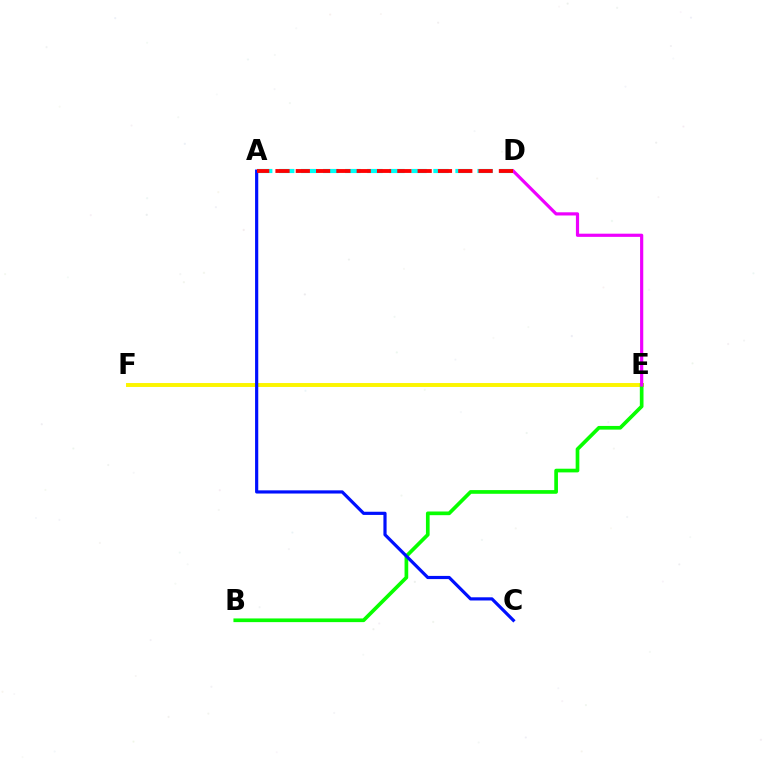{('A', 'D'): [{'color': '#00fff6', 'line_style': 'dashed', 'thickness': 2.99}, {'color': '#ff0000', 'line_style': 'dashed', 'thickness': 2.76}], ('E', 'F'): [{'color': '#fcf500', 'line_style': 'solid', 'thickness': 2.83}], ('B', 'E'): [{'color': '#08ff00', 'line_style': 'solid', 'thickness': 2.65}], ('A', 'C'): [{'color': '#0010ff', 'line_style': 'solid', 'thickness': 2.29}], ('D', 'E'): [{'color': '#ee00ff', 'line_style': 'solid', 'thickness': 2.29}]}